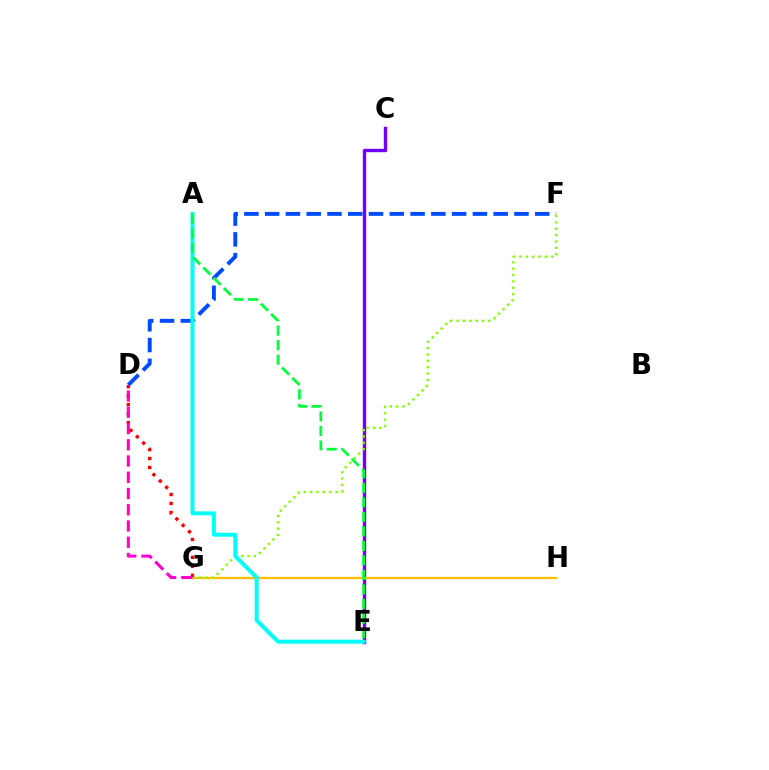{('C', 'E'): [{'color': '#7200ff', 'line_style': 'solid', 'thickness': 2.43}], ('G', 'H'): [{'color': '#ffbd00', 'line_style': 'solid', 'thickness': 1.65}], ('D', 'F'): [{'color': '#004bff', 'line_style': 'dashed', 'thickness': 2.82}], ('F', 'G'): [{'color': '#84ff00', 'line_style': 'dotted', 'thickness': 1.73}], ('A', 'E'): [{'color': '#00fff6', 'line_style': 'solid', 'thickness': 2.85}, {'color': '#00ff39', 'line_style': 'dashed', 'thickness': 1.97}], ('D', 'G'): [{'color': '#ff0000', 'line_style': 'dotted', 'thickness': 2.44}, {'color': '#ff00cf', 'line_style': 'dashed', 'thickness': 2.21}]}